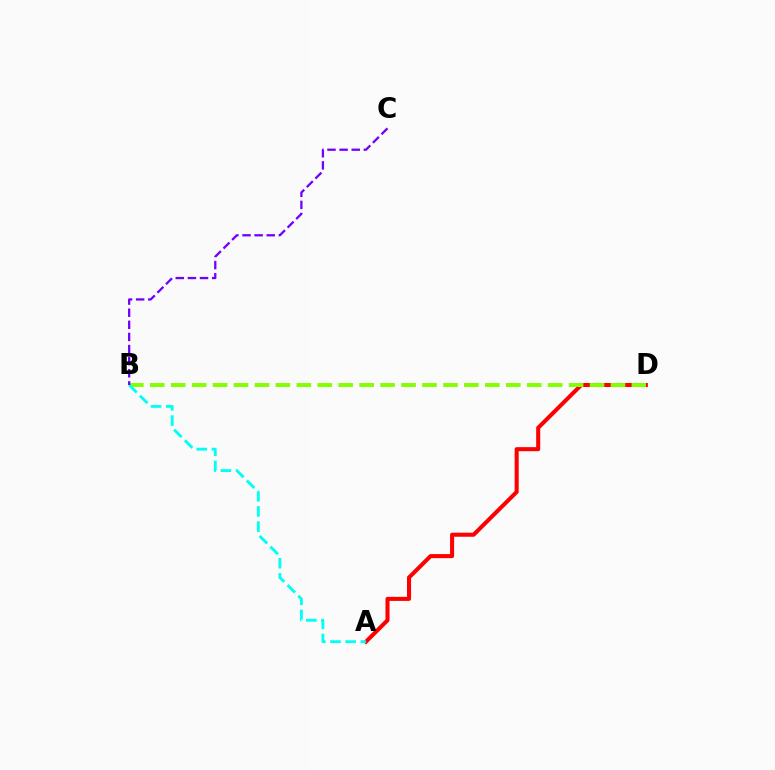{('A', 'D'): [{'color': '#ff0000', 'line_style': 'solid', 'thickness': 2.92}], ('B', 'D'): [{'color': '#84ff00', 'line_style': 'dashed', 'thickness': 2.84}], ('A', 'B'): [{'color': '#00fff6', 'line_style': 'dashed', 'thickness': 2.06}], ('B', 'C'): [{'color': '#7200ff', 'line_style': 'dashed', 'thickness': 1.65}]}